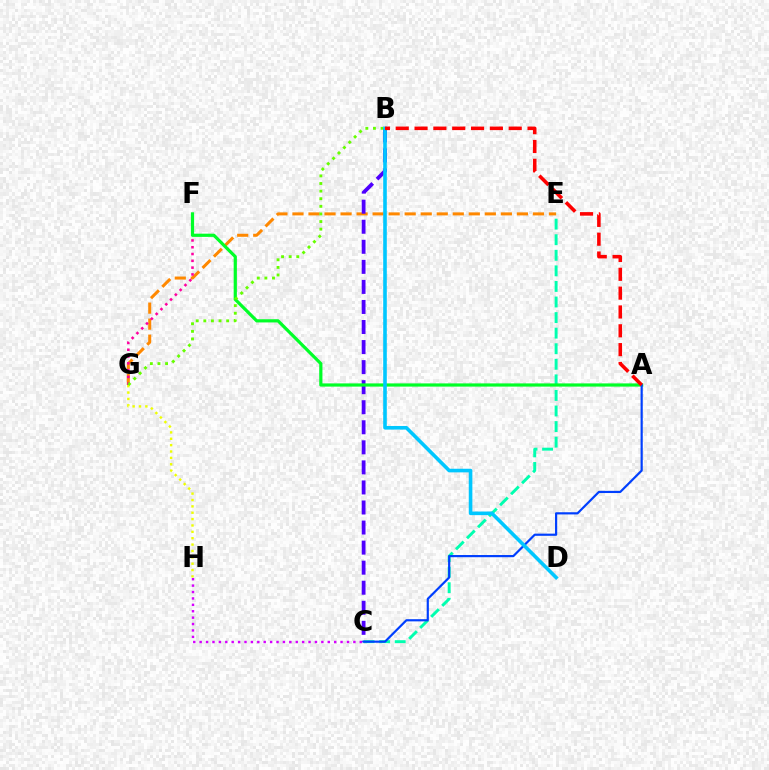{('E', 'G'): [{'color': '#ff8800', 'line_style': 'dashed', 'thickness': 2.18}], ('C', 'H'): [{'color': '#d600ff', 'line_style': 'dotted', 'thickness': 1.74}], ('B', 'C'): [{'color': '#4f00ff', 'line_style': 'dashed', 'thickness': 2.72}], ('C', 'E'): [{'color': '#00ffaf', 'line_style': 'dashed', 'thickness': 2.12}], ('F', 'G'): [{'color': '#ff00a0', 'line_style': 'dotted', 'thickness': 1.85}], ('A', 'F'): [{'color': '#00ff27', 'line_style': 'solid', 'thickness': 2.31}], ('A', 'C'): [{'color': '#003fff', 'line_style': 'solid', 'thickness': 1.57}], ('G', 'H'): [{'color': '#eeff00', 'line_style': 'dotted', 'thickness': 1.73}], ('B', 'G'): [{'color': '#66ff00', 'line_style': 'dotted', 'thickness': 2.07}], ('B', 'D'): [{'color': '#00c7ff', 'line_style': 'solid', 'thickness': 2.6}], ('A', 'B'): [{'color': '#ff0000', 'line_style': 'dashed', 'thickness': 2.56}]}